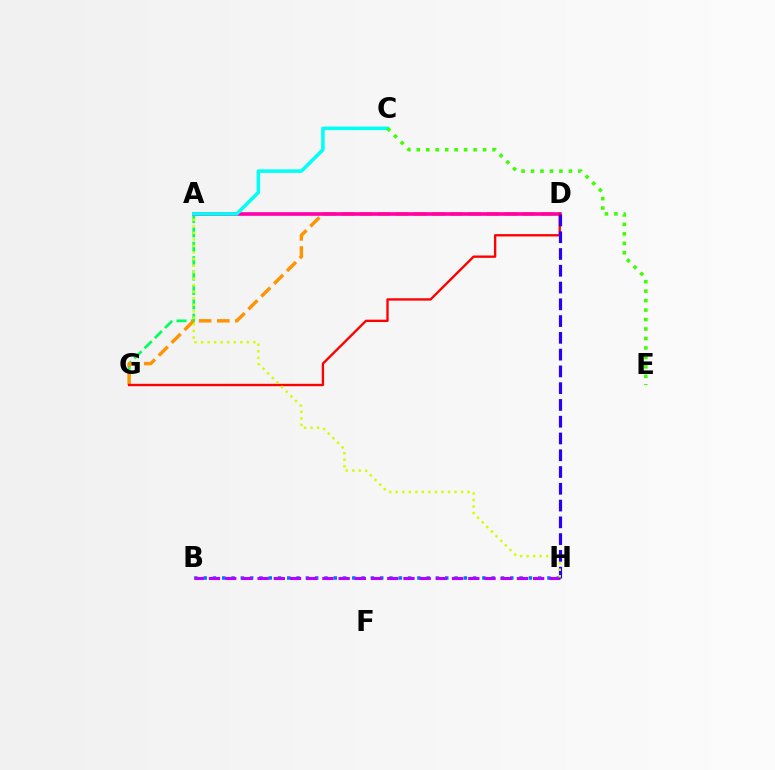{('B', 'H'): [{'color': '#0074ff', 'line_style': 'dotted', 'thickness': 2.52}, {'color': '#b900ff', 'line_style': 'dashed', 'thickness': 2.2}], ('A', 'G'): [{'color': '#00ff5c', 'line_style': 'dashed', 'thickness': 1.95}], ('D', 'G'): [{'color': '#ff9400', 'line_style': 'dashed', 'thickness': 2.46}, {'color': '#ff0000', 'line_style': 'solid', 'thickness': 1.7}], ('A', 'D'): [{'color': '#ff00ac', 'line_style': 'solid', 'thickness': 2.62}], ('D', 'H'): [{'color': '#2500ff', 'line_style': 'dashed', 'thickness': 2.28}], ('A', 'H'): [{'color': '#d1ff00', 'line_style': 'dotted', 'thickness': 1.78}], ('A', 'C'): [{'color': '#00fff6', 'line_style': 'solid', 'thickness': 2.54}], ('C', 'E'): [{'color': '#3dff00', 'line_style': 'dotted', 'thickness': 2.57}]}